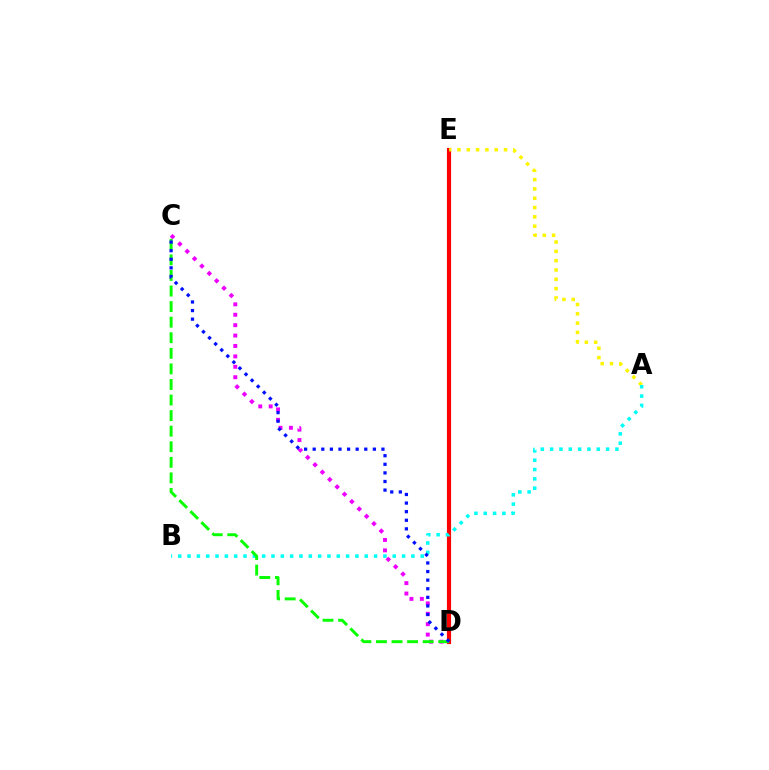{('D', 'E'): [{'color': '#ff0000', 'line_style': 'solid', 'thickness': 2.99}], ('A', 'E'): [{'color': '#fcf500', 'line_style': 'dotted', 'thickness': 2.53}], ('A', 'B'): [{'color': '#00fff6', 'line_style': 'dotted', 'thickness': 2.53}], ('C', 'D'): [{'color': '#ee00ff', 'line_style': 'dotted', 'thickness': 2.83}, {'color': '#08ff00', 'line_style': 'dashed', 'thickness': 2.12}, {'color': '#0010ff', 'line_style': 'dotted', 'thickness': 2.33}]}